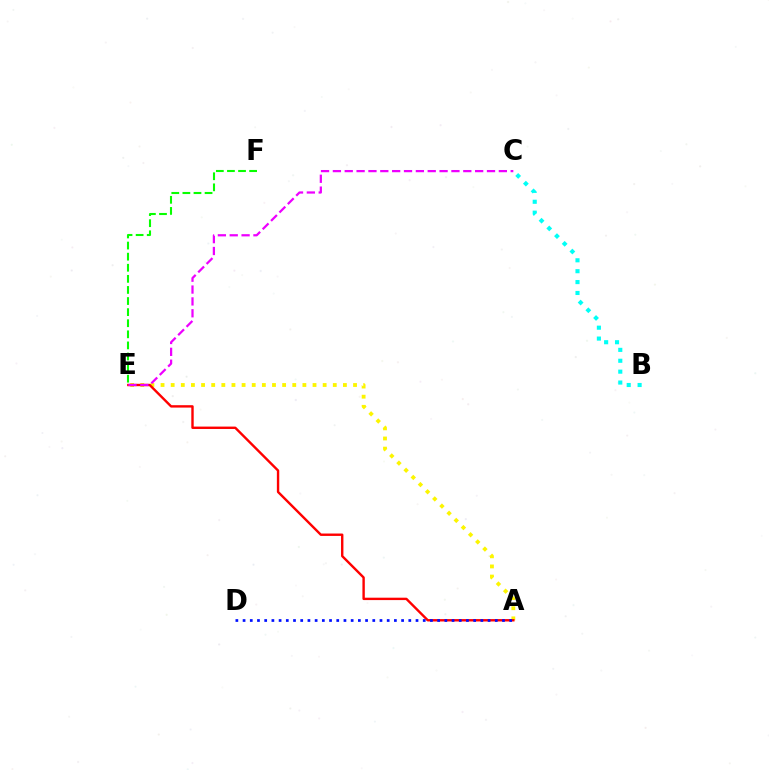{('A', 'E'): [{'color': '#fcf500', 'line_style': 'dotted', 'thickness': 2.75}, {'color': '#ff0000', 'line_style': 'solid', 'thickness': 1.72}], ('B', 'C'): [{'color': '#00fff6', 'line_style': 'dotted', 'thickness': 2.96}], ('A', 'D'): [{'color': '#0010ff', 'line_style': 'dotted', 'thickness': 1.96}], ('E', 'F'): [{'color': '#08ff00', 'line_style': 'dashed', 'thickness': 1.51}], ('C', 'E'): [{'color': '#ee00ff', 'line_style': 'dashed', 'thickness': 1.61}]}